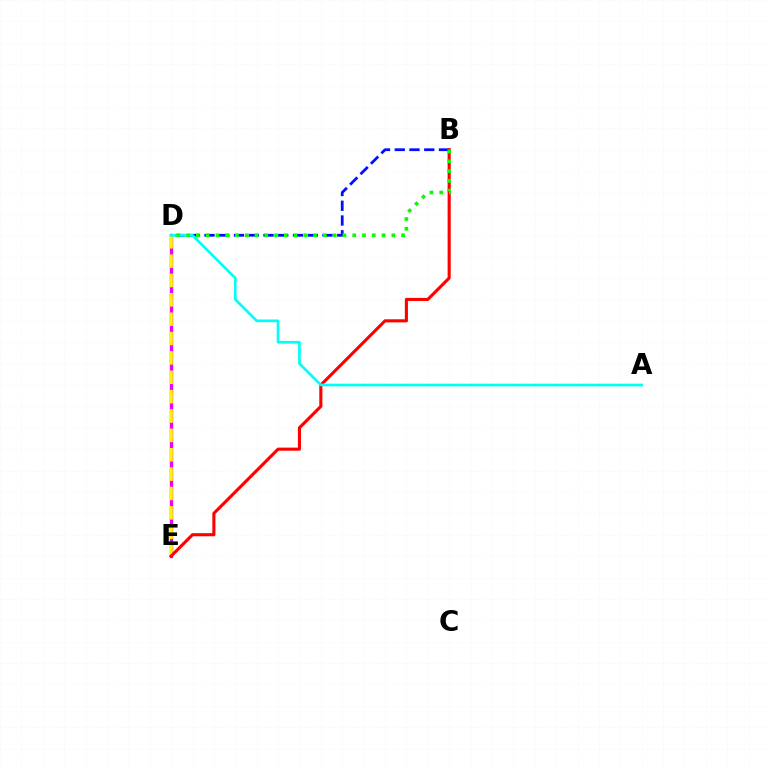{('D', 'E'): [{'color': '#ee00ff', 'line_style': 'solid', 'thickness': 2.39}, {'color': '#fcf500', 'line_style': 'dashed', 'thickness': 2.63}], ('B', 'D'): [{'color': '#0010ff', 'line_style': 'dashed', 'thickness': 2.0}, {'color': '#08ff00', 'line_style': 'dotted', 'thickness': 2.66}], ('B', 'E'): [{'color': '#ff0000', 'line_style': 'solid', 'thickness': 2.23}], ('A', 'D'): [{'color': '#00fff6', 'line_style': 'solid', 'thickness': 1.94}]}